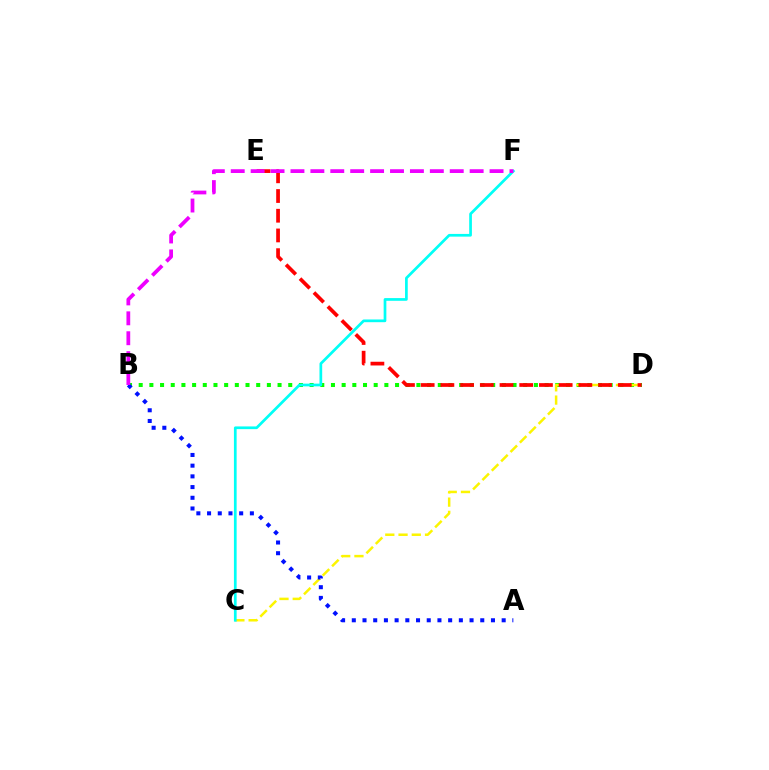{('B', 'D'): [{'color': '#08ff00', 'line_style': 'dotted', 'thickness': 2.9}], ('C', 'D'): [{'color': '#fcf500', 'line_style': 'dashed', 'thickness': 1.8}], ('A', 'B'): [{'color': '#0010ff', 'line_style': 'dotted', 'thickness': 2.91}], ('D', 'E'): [{'color': '#ff0000', 'line_style': 'dashed', 'thickness': 2.68}], ('C', 'F'): [{'color': '#00fff6', 'line_style': 'solid', 'thickness': 1.95}], ('B', 'F'): [{'color': '#ee00ff', 'line_style': 'dashed', 'thickness': 2.7}]}